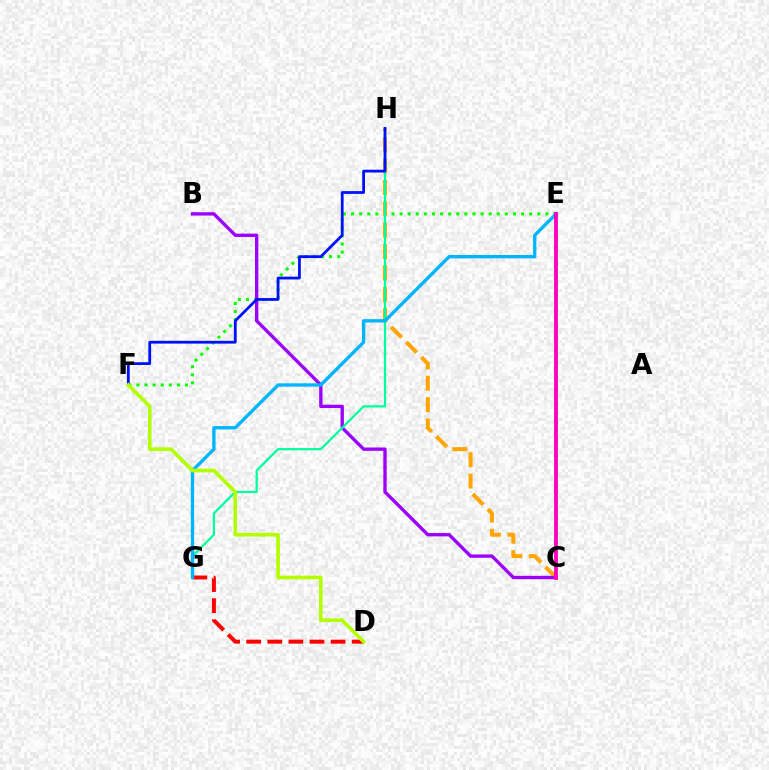{('E', 'F'): [{'color': '#08ff00', 'line_style': 'dotted', 'thickness': 2.2}], ('C', 'H'): [{'color': '#ffa500', 'line_style': 'dashed', 'thickness': 2.9}], ('B', 'C'): [{'color': '#9b00ff', 'line_style': 'solid', 'thickness': 2.4}], ('G', 'H'): [{'color': '#00ff9d', 'line_style': 'solid', 'thickness': 1.6}], ('D', 'G'): [{'color': '#ff0000', 'line_style': 'dashed', 'thickness': 2.87}], ('E', 'G'): [{'color': '#00b5ff', 'line_style': 'solid', 'thickness': 2.4}], ('F', 'H'): [{'color': '#0010ff', 'line_style': 'solid', 'thickness': 2.0}], ('D', 'F'): [{'color': '#b3ff00', 'line_style': 'solid', 'thickness': 2.63}], ('C', 'E'): [{'color': '#ff00bd', 'line_style': 'solid', 'thickness': 2.76}]}